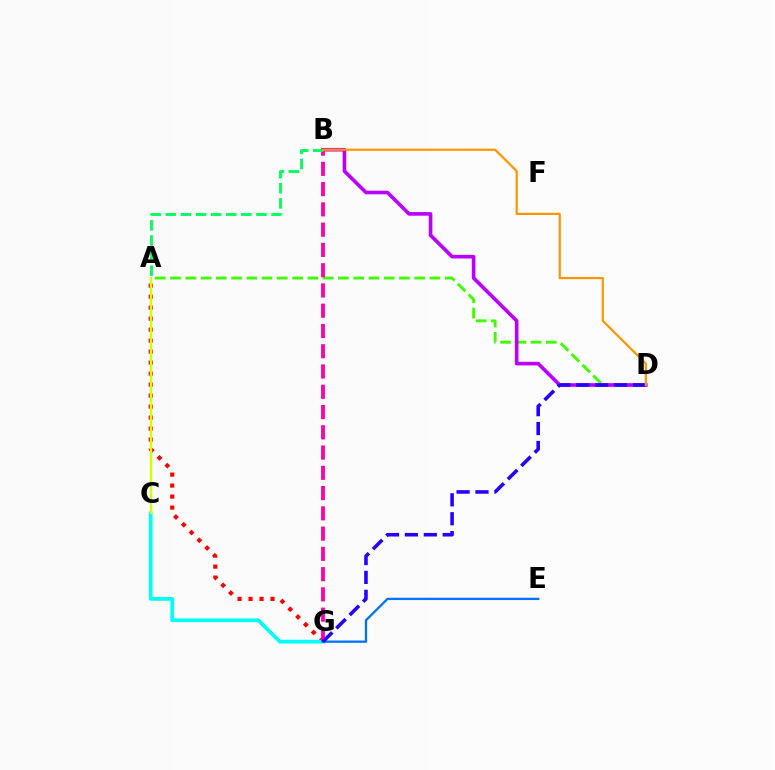{('A', 'G'): [{'color': '#ff0000', 'line_style': 'dotted', 'thickness': 2.99}], ('C', 'G'): [{'color': '#00fff6', 'line_style': 'solid', 'thickness': 2.71}], ('A', 'D'): [{'color': '#3dff00', 'line_style': 'dashed', 'thickness': 2.07}], ('B', 'G'): [{'color': '#ff00ac', 'line_style': 'dashed', 'thickness': 2.75}], ('E', 'G'): [{'color': '#0074ff', 'line_style': 'solid', 'thickness': 1.66}], ('A', 'C'): [{'color': '#d1ff00', 'line_style': 'solid', 'thickness': 1.73}], ('B', 'D'): [{'color': '#b900ff', 'line_style': 'solid', 'thickness': 2.6}, {'color': '#ff9400', 'line_style': 'solid', 'thickness': 1.59}], ('D', 'G'): [{'color': '#2500ff', 'line_style': 'dashed', 'thickness': 2.57}], ('A', 'B'): [{'color': '#00ff5c', 'line_style': 'dashed', 'thickness': 2.05}]}